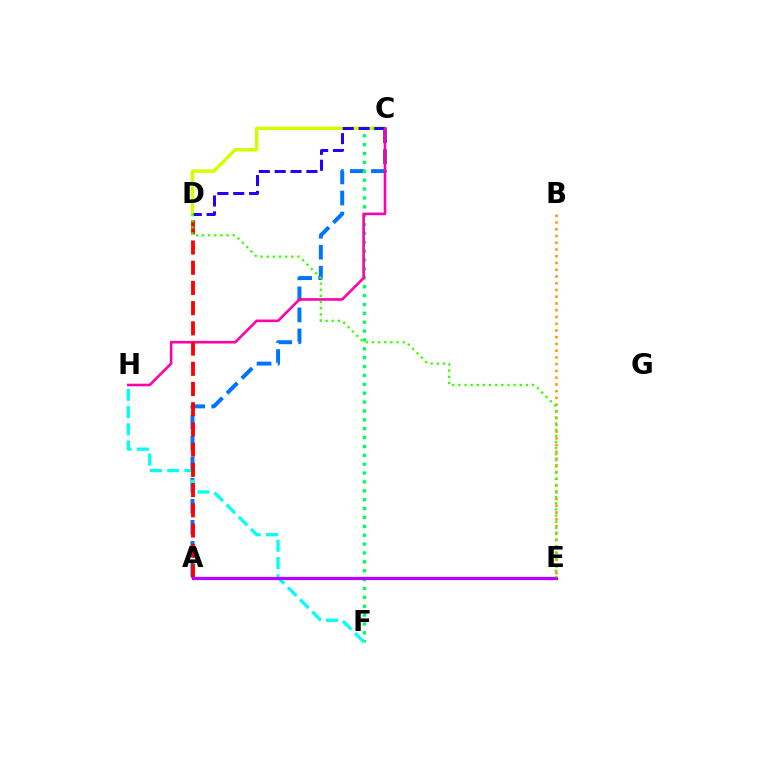{('C', 'D'): [{'color': '#d1ff00', 'line_style': 'solid', 'thickness': 2.47}, {'color': '#2500ff', 'line_style': 'dashed', 'thickness': 2.16}], ('A', 'C'): [{'color': '#0074ff', 'line_style': 'dashed', 'thickness': 2.86}], ('B', 'E'): [{'color': '#ff9400', 'line_style': 'dotted', 'thickness': 1.83}], ('C', 'F'): [{'color': '#00ff5c', 'line_style': 'dotted', 'thickness': 2.41}], ('F', 'H'): [{'color': '#00fff6', 'line_style': 'dashed', 'thickness': 2.34}], ('C', 'H'): [{'color': '#ff00ac', 'line_style': 'solid', 'thickness': 1.87}], ('A', 'D'): [{'color': '#ff0000', 'line_style': 'dashed', 'thickness': 2.75}], ('A', 'E'): [{'color': '#b900ff', 'line_style': 'solid', 'thickness': 2.34}], ('D', 'E'): [{'color': '#3dff00', 'line_style': 'dotted', 'thickness': 1.67}]}